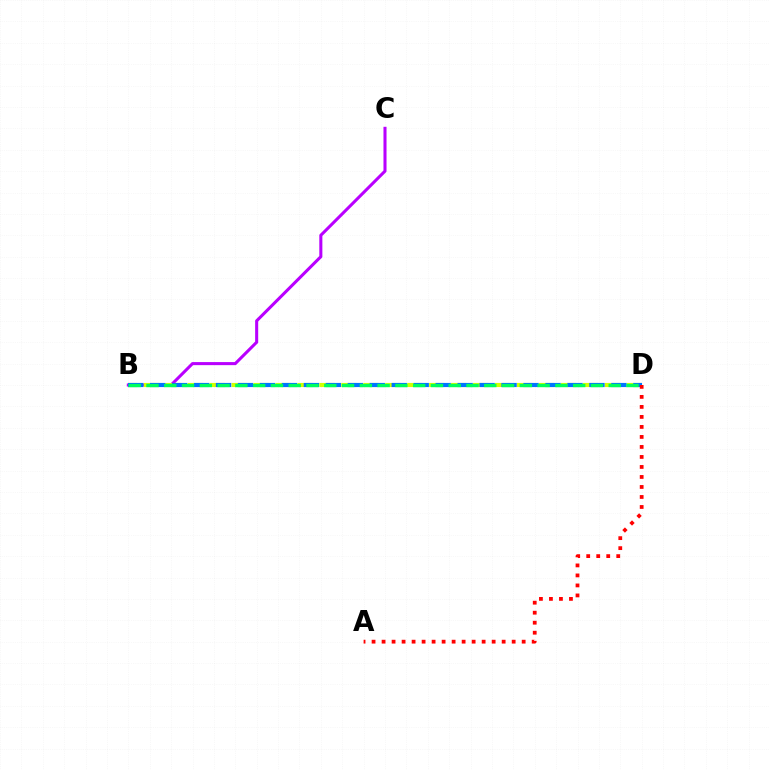{('B', 'C'): [{'color': '#b900ff', 'line_style': 'solid', 'thickness': 2.2}], ('B', 'D'): [{'color': '#d1ff00', 'line_style': 'dashed', 'thickness': 2.98}, {'color': '#0074ff', 'line_style': 'dashed', 'thickness': 2.98}, {'color': '#00ff5c', 'line_style': 'dashed', 'thickness': 2.42}], ('A', 'D'): [{'color': '#ff0000', 'line_style': 'dotted', 'thickness': 2.72}]}